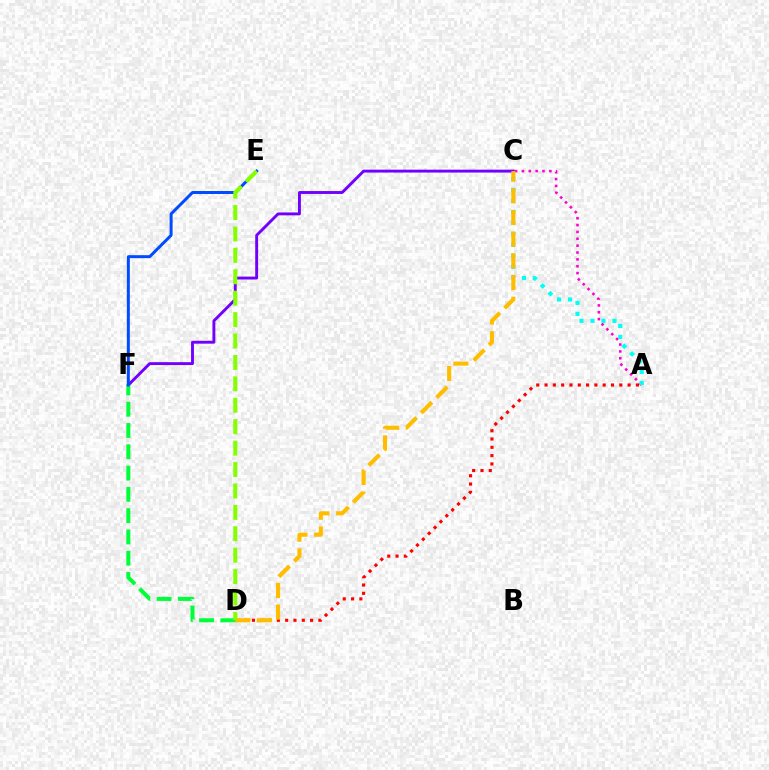{('A', 'C'): [{'color': '#ff00cf', 'line_style': 'dotted', 'thickness': 1.86}, {'color': '#00fff6', 'line_style': 'dotted', 'thickness': 2.98}], ('C', 'F'): [{'color': '#7200ff', 'line_style': 'solid', 'thickness': 2.09}], ('A', 'D'): [{'color': '#ff0000', 'line_style': 'dotted', 'thickness': 2.26}], ('D', 'F'): [{'color': '#00ff39', 'line_style': 'dashed', 'thickness': 2.89}], ('E', 'F'): [{'color': '#004bff', 'line_style': 'solid', 'thickness': 2.15}], ('C', 'D'): [{'color': '#ffbd00', 'line_style': 'dashed', 'thickness': 2.95}], ('D', 'E'): [{'color': '#84ff00', 'line_style': 'dashed', 'thickness': 2.91}]}